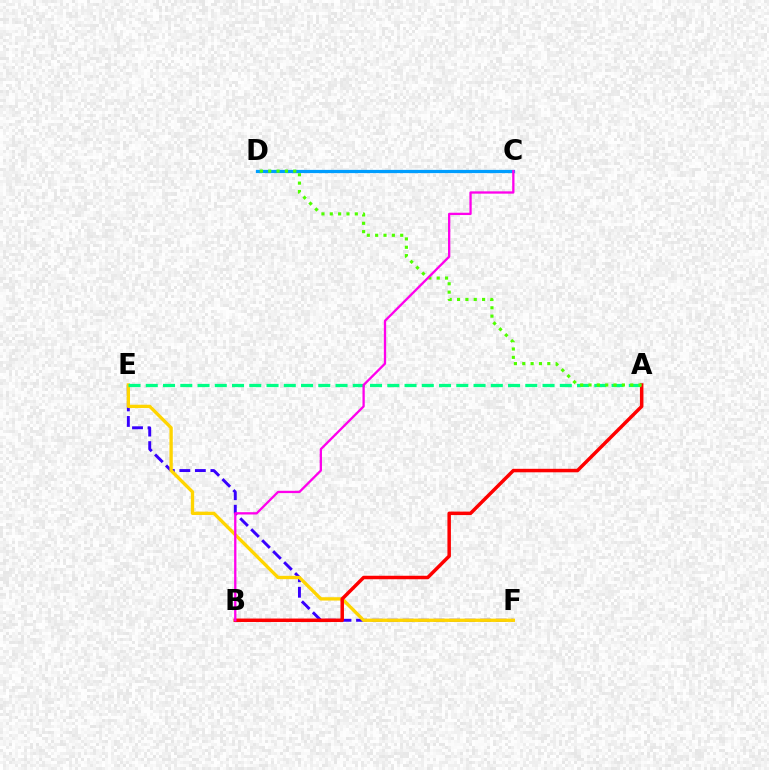{('E', 'F'): [{'color': '#3700ff', 'line_style': 'dashed', 'thickness': 2.11}, {'color': '#ffd500', 'line_style': 'solid', 'thickness': 2.4}], ('A', 'B'): [{'color': '#ff0000', 'line_style': 'solid', 'thickness': 2.51}], ('A', 'E'): [{'color': '#00ff86', 'line_style': 'dashed', 'thickness': 2.34}], ('C', 'D'): [{'color': '#009eff', 'line_style': 'solid', 'thickness': 2.33}], ('A', 'D'): [{'color': '#4fff00', 'line_style': 'dotted', 'thickness': 2.27}], ('B', 'C'): [{'color': '#ff00ed', 'line_style': 'solid', 'thickness': 1.66}]}